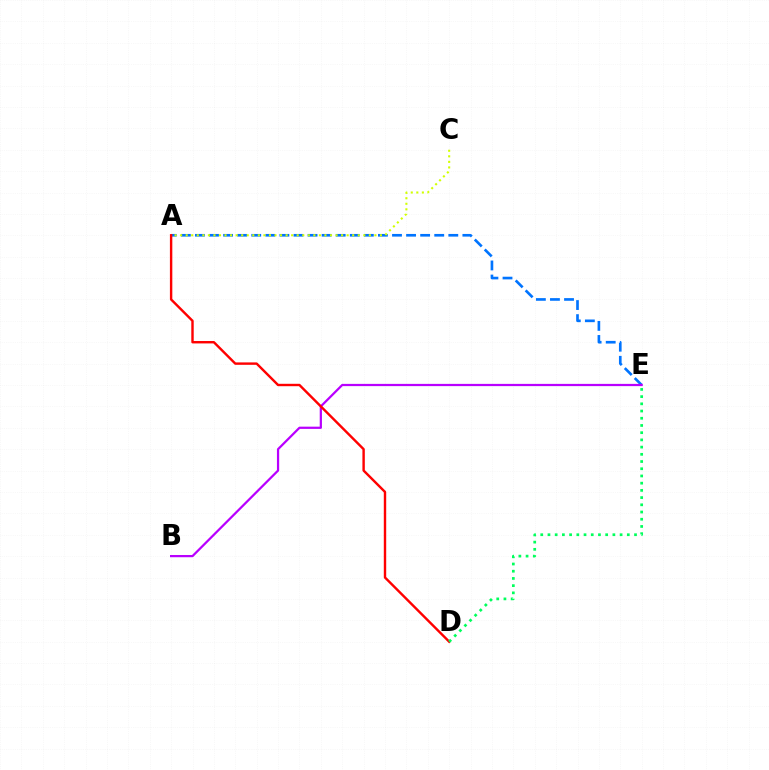{('A', 'E'): [{'color': '#0074ff', 'line_style': 'dashed', 'thickness': 1.91}], ('B', 'E'): [{'color': '#b900ff', 'line_style': 'solid', 'thickness': 1.61}], ('A', 'C'): [{'color': '#d1ff00', 'line_style': 'dotted', 'thickness': 1.51}], ('A', 'D'): [{'color': '#ff0000', 'line_style': 'solid', 'thickness': 1.73}], ('D', 'E'): [{'color': '#00ff5c', 'line_style': 'dotted', 'thickness': 1.96}]}